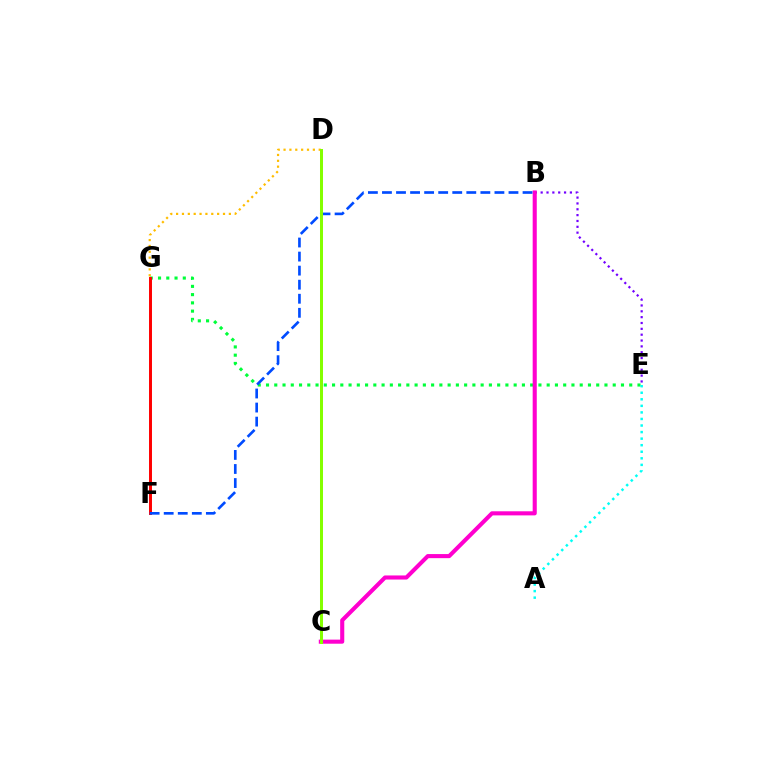{('E', 'G'): [{'color': '#00ff39', 'line_style': 'dotted', 'thickness': 2.24}], ('A', 'E'): [{'color': '#00fff6', 'line_style': 'dotted', 'thickness': 1.78}], ('D', 'G'): [{'color': '#ffbd00', 'line_style': 'dotted', 'thickness': 1.59}], ('B', 'E'): [{'color': '#7200ff', 'line_style': 'dotted', 'thickness': 1.59}], ('F', 'G'): [{'color': '#ff0000', 'line_style': 'solid', 'thickness': 2.13}], ('B', 'C'): [{'color': '#ff00cf', 'line_style': 'solid', 'thickness': 2.95}], ('B', 'F'): [{'color': '#004bff', 'line_style': 'dashed', 'thickness': 1.91}], ('C', 'D'): [{'color': '#84ff00', 'line_style': 'solid', 'thickness': 2.16}]}